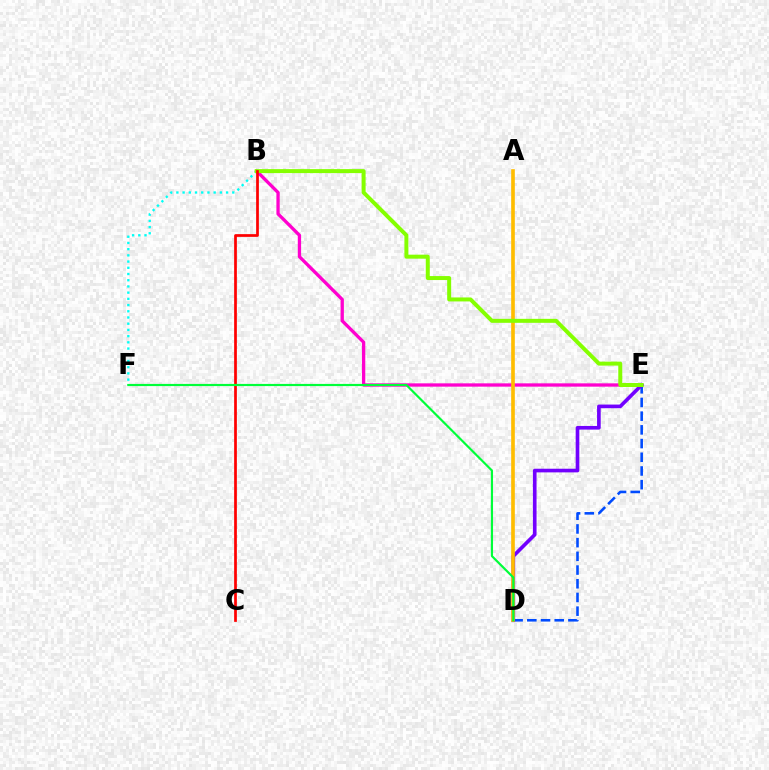{('D', 'E'): [{'color': '#004bff', 'line_style': 'dashed', 'thickness': 1.86}, {'color': '#7200ff', 'line_style': 'solid', 'thickness': 2.63}], ('B', 'E'): [{'color': '#ff00cf', 'line_style': 'solid', 'thickness': 2.38}, {'color': '#84ff00', 'line_style': 'solid', 'thickness': 2.87}], ('B', 'F'): [{'color': '#00fff6', 'line_style': 'dotted', 'thickness': 1.69}], ('A', 'D'): [{'color': '#ffbd00', 'line_style': 'solid', 'thickness': 2.63}], ('B', 'C'): [{'color': '#ff0000', 'line_style': 'solid', 'thickness': 1.96}], ('D', 'F'): [{'color': '#00ff39', 'line_style': 'solid', 'thickness': 1.56}]}